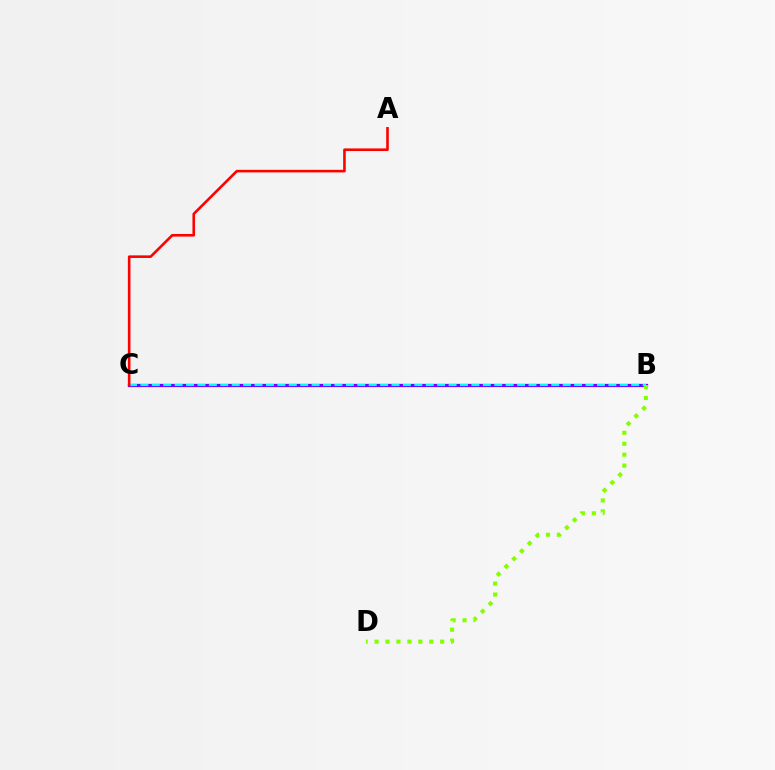{('B', 'C'): [{'color': '#7200ff', 'line_style': 'solid', 'thickness': 2.35}, {'color': '#00fff6', 'line_style': 'dashed', 'thickness': 1.55}], ('A', 'C'): [{'color': '#ff0000', 'line_style': 'solid', 'thickness': 1.88}], ('B', 'D'): [{'color': '#84ff00', 'line_style': 'dotted', 'thickness': 2.97}]}